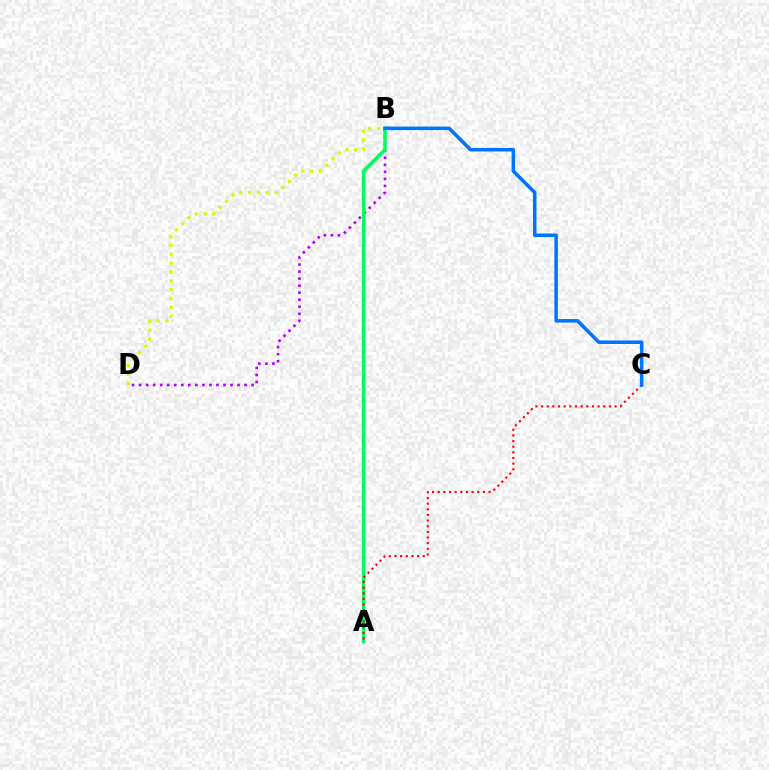{('B', 'D'): [{'color': '#b900ff', 'line_style': 'dotted', 'thickness': 1.91}, {'color': '#d1ff00', 'line_style': 'dotted', 'thickness': 2.41}], ('A', 'B'): [{'color': '#00ff5c', 'line_style': 'solid', 'thickness': 2.52}], ('A', 'C'): [{'color': '#ff0000', 'line_style': 'dotted', 'thickness': 1.54}], ('B', 'C'): [{'color': '#0074ff', 'line_style': 'solid', 'thickness': 2.54}]}